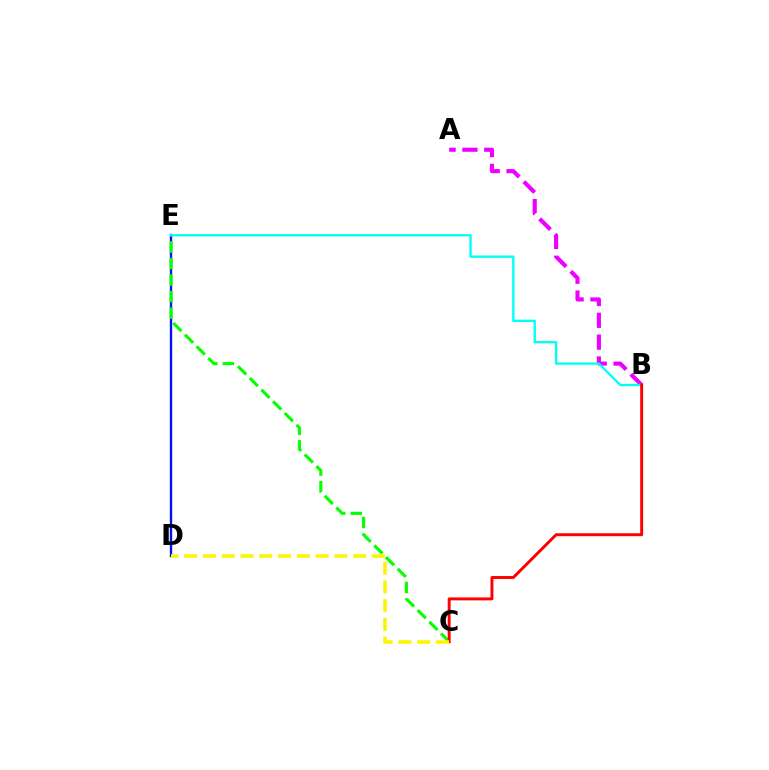{('D', 'E'): [{'color': '#0010ff', 'line_style': 'solid', 'thickness': 1.69}], ('A', 'B'): [{'color': '#ee00ff', 'line_style': 'dashed', 'thickness': 2.97}], ('C', 'E'): [{'color': '#08ff00', 'line_style': 'dashed', 'thickness': 2.25}], ('B', 'E'): [{'color': '#00fff6', 'line_style': 'solid', 'thickness': 1.68}], ('B', 'C'): [{'color': '#ff0000', 'line_style': 'solid', 'thickness': 2.11}], ('C', 'D'): [{'color': '#fcf500', 'line_style': 'dashed', 'thickness': 2.55}]}